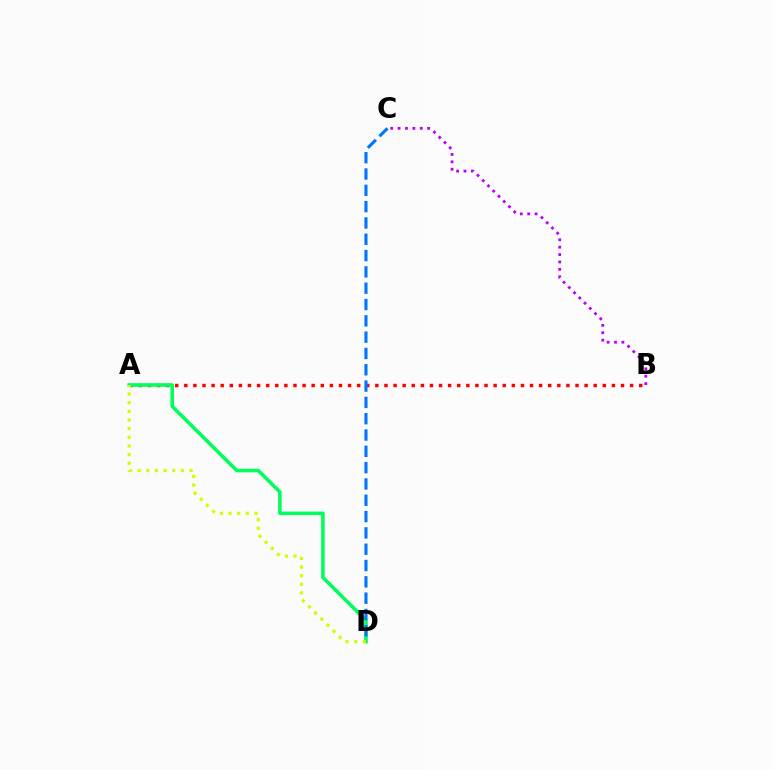{('B', 'C'): [{'color': '#b900ff', 'line_style': 'dotted', 'thickness': 2.01}], ('A', 'B'): [{'color': '#ff0000', 'line_style': 'dotted', 'thickness': 2.47}], ('A', 'D'): [{'color': '#00ff5c', 'line_style': 'solid', 'thickness': 2.57}, {'color': '#d1ff00', 'line_style': 'dotted', 'thickness': 2.35}], ('C', 'D'): [{'color': '#0074ff', 'line_style': 'dashed', 'thickness': 2.22}]}